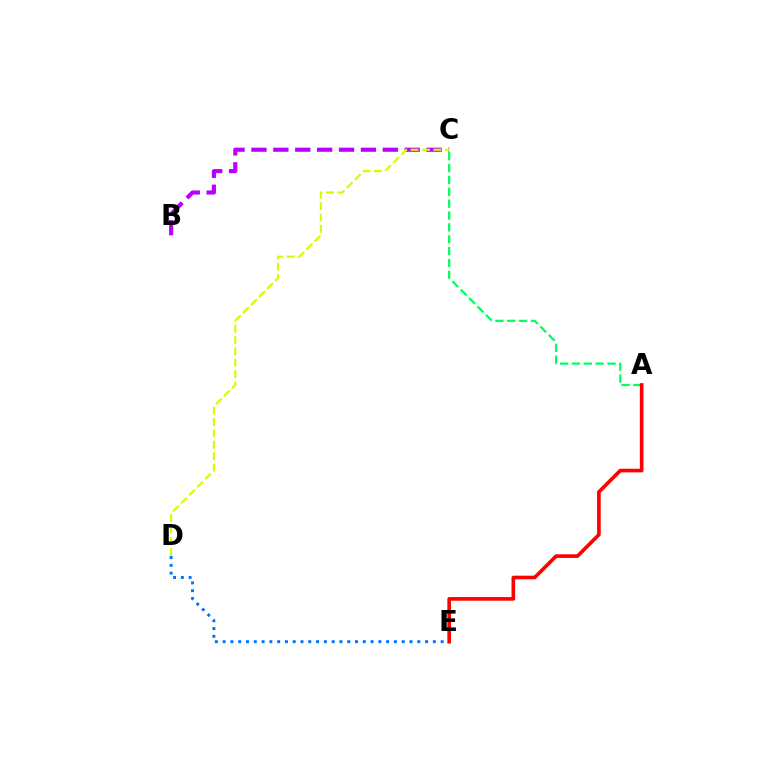{('B', 'C'): [{'color': '#b900ff', 'line_style': 'dashed', 'thickness': 2.97}], ('C', 'D'): [{'color': '#d1ff00', 'line_style': 'dashed', 'thickness': 1.54}], ('D', 'E'): [{'color': '#0074ff', 'line_style': 'dotted', 'thickness': 2.12}], ('A', 'C'): [{'color': '#00ff5c', 'line_style': 'dashed', 'thickness': 1.61}], ('A', 'E'): [{'color': '#ff0000', 'line_style': 'solid', 'thickness': 2.63}]}